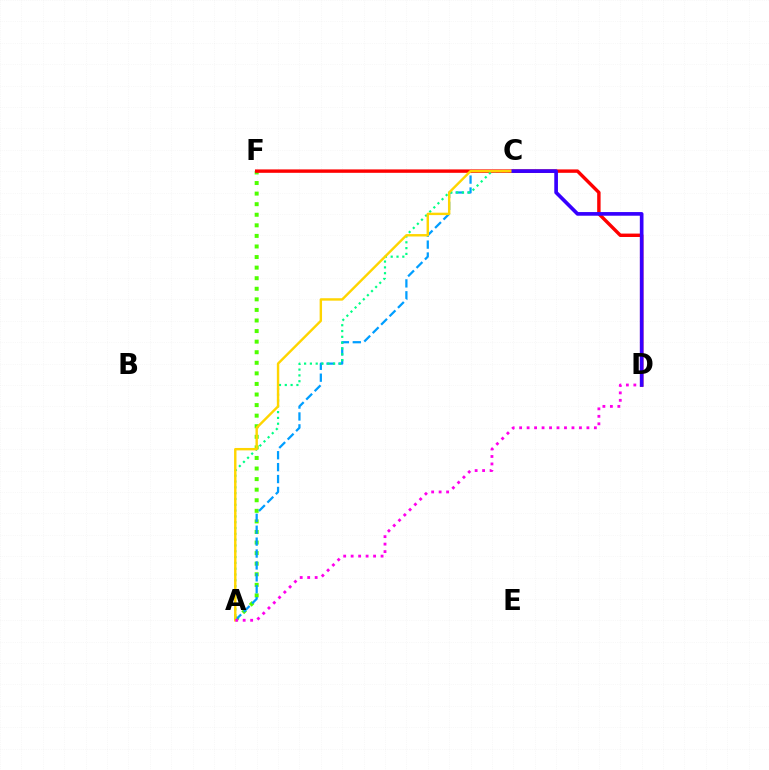{('A', 'F'): [{'color': '#4fff00', 'line_style': 'dotted', 'thickness': 2.87}], ('A', 'C'): [{'color': '#009eff', 'line_style': 'dashed', 'thickness': 1.62}, {'color': '#00ff86', 'line_style': 'dotted', 'thickness': 1.58}, {'color': '#ffd500', 'line_style': 'solid', 'thickness': 1.74}], ('D', 'F'): [{'color': '#ff0000', 'line_style': 'solid', 'thickness': 2.45}], ('A', 'D'): [{'color': '#ff00ed', 'line_style': 'dotted', 'thickness': 2.03}], ('C', 'D'): [{'color': '#3700ff', 'line_style': 'solid', 'thickness': 2.64}]}